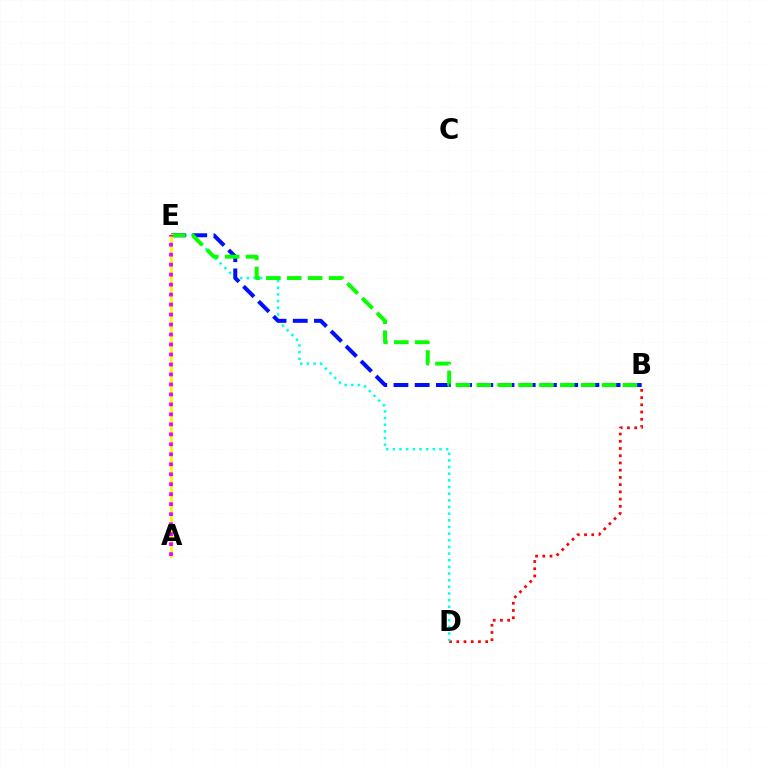{('B', 'D'): [{'color': '#ff0000', 'line_style': 'dotted', 'thickness': 1.96}], ('D', 'E'): [{'color': '#00fff6', 'line_style': 'dotted', 'thickness': 1.81}], ('B', 'E'): [{'color': '#0010ff', 'line_style': 'dashed', 'thickness': 2.88}, {'color': '#08ff00', 'line_style': 'dashed', 'thickness': 2.84}], ('A', 'E'): [{'color': '#fcf500', 'line_style': 'solid', 'thickness': 1.92}, {'color': '#ee00ff', 'line_style': 'dotted', 'thickness': 2.71}]}